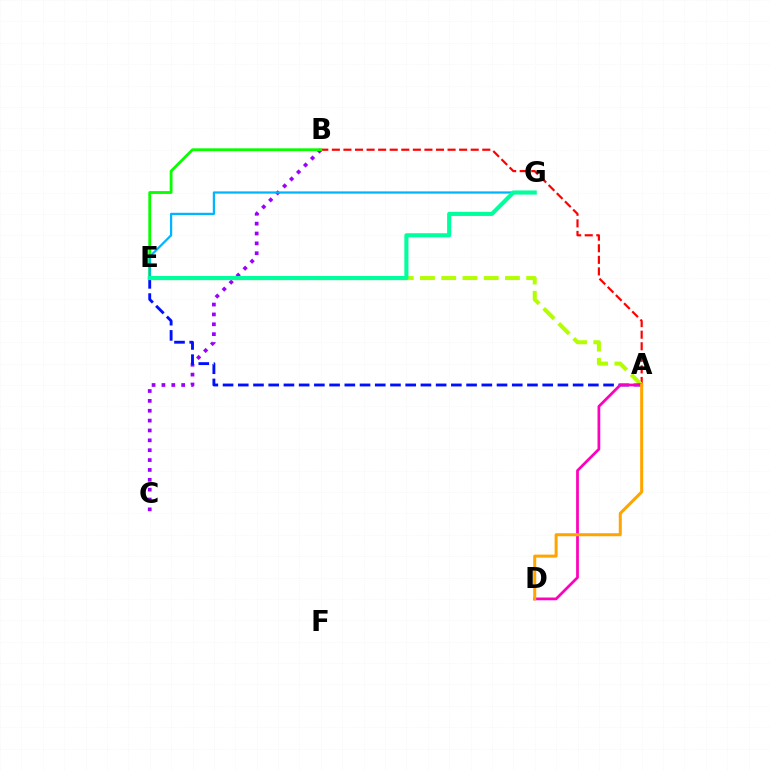{('A', 'B'): [{'color': '#ff0000', 'line_style': 'dashed', 'thickness': 1.57}], ('B', 'C'): [{'color': '#9b00ff', 'line_style': 'dotted', 'thickness': 2.68}], ('B', 'E'): [{'color': '#08ff00', 'line_style': 'solid', 'thickness': 2.03}], ('A', 'E'): [{'color': '#b3ff00', 'line_style': 'dashed', 'thickness': 2.89}, {'color': '#0010ff', 'line_style': 'dashed', 'thickness': 2.07}], ('E', 'G'): [{'color': '#00b5ff', 'line_style': 'solid', 'thickness': 1.61}, {'color': '#00ff9d', 'line_style': 'solid', 'thickness': 2.96}], ('A', 'D'): [{'color': '#ff00bd', 'line_style': 'solid', 'thickness': 1.98}, {'color': '#ffa500', 'line_style': 'solid', 'thickness': 2.18}]}